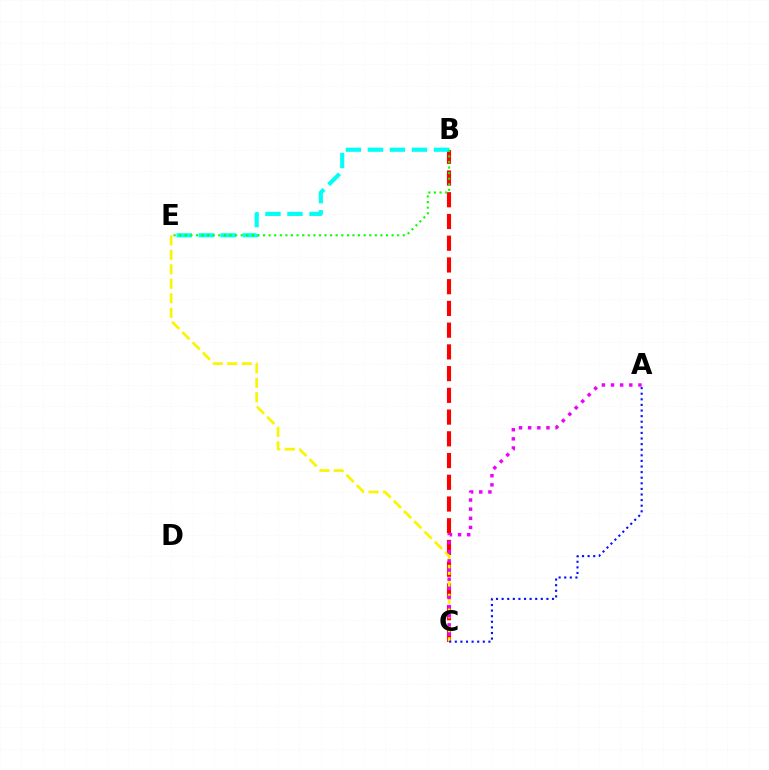{('B', 'C'): [{'color': '#ff0000', 'line_style': 'dashed', 'thickness': 2.95}], ('B', 'E'): [{'color': '#00fff6', 'line_style': 'dashed', 'thickness': 2.99}, {'color': '#08ff00', 'line_style': 'dotted', 'thickness': 1.52}], ('C', 'E'): [{'color': '#fcf500', 'line_style': 'dashed', 'thickness': 1.97}], ('A', 'C'): [{'color': '#0010ff', 'line_style': 'dotted', 'thickness': 1.52}, {'color': '#ee00ff', 'line_style': 'dotted', 'thickness': 2.48}]}